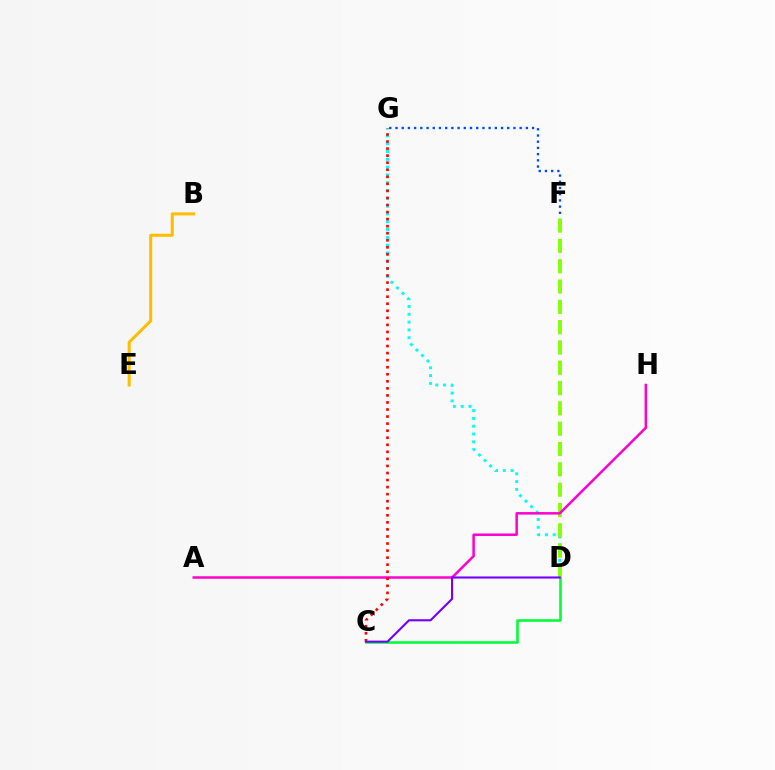{('D', 'G'): [{'color': '#00fff6', 'line_style': 'dotted', 'thickness': 2.12}], ('C', 'D'): [{'color': '#00ff39', 'line_style': 'solid', 'thickness': 1.86}, {'color': '#7200ff', 'line_style': 'solid', 'thickness': 1.52}], ('F', 'G'): [{'color': '#004bff', 'line_style': 'dotted', 'thickness': 1.69}], ('D', 'F'): [{'color': '#84ff00', 'line_style': 'dashed', 'thickness': 2.76}], ('A', 'H'): [{'color': '#ff00cf', 'line_style': 'solid', 'thickness': 1.8}], ('C', 'G'): [{'color': '#ff0000', 'line_style': 'dotted', 'thickness': 1.92}], ('B', 'E'): [{'color': '#ffbd00', 'line_style': 'solid', 'thickness': 2.18}]}